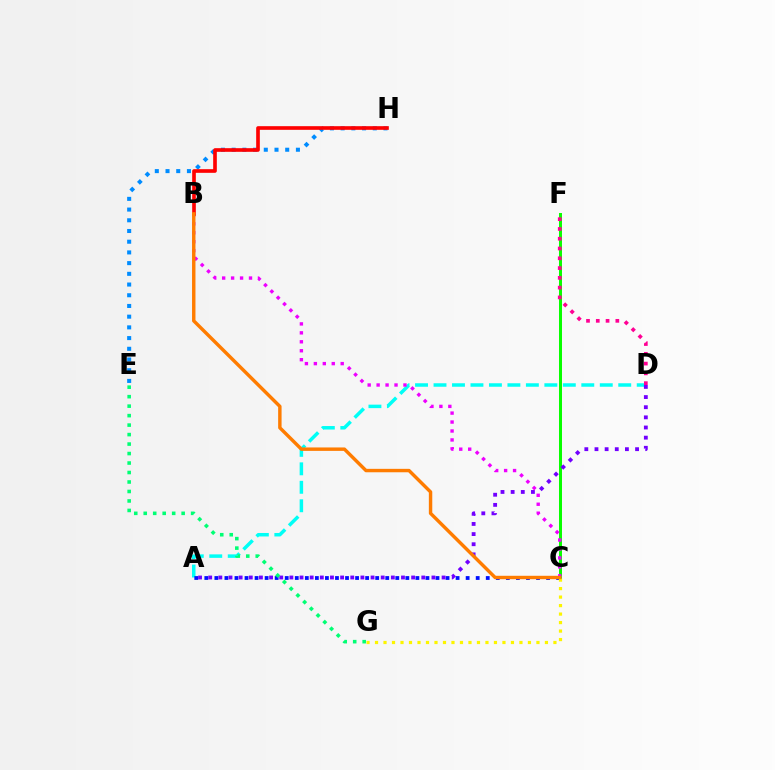{('A', 'D'): [{'color': '#00fff6', 'line_style': 'dashed', 'thickness': 2.51}, {'color': '#7200ff', 'line_style': 'dotted', 'thickness': 2.76}], ('C', 'F'): [{'color': '#84ff00', 'line_style': 'solid', 'thickness': 2.16}, {'color': '#08ff00', 'line_style': 'solid', 'thickness': 2.13}], ('A', 'C'): [{'color': '#0010ff', 'line_style': 'dotted', 'thickness': 2.73}], ('E', 'H'): [{'color': '#008cff', 'line_style': 'dotted', 'thickness': 2.91}], ('D', 'F'): [{'color': '#ff0094', 'line_style': 'dotted', 'thickness': 2.66}], ('B', 'C'): [{'color': '#ee00ff', 'line_style': 'dotted', 'thickness': 2.43}, {'color': '#ff7c00', 'line_style': 'solid', 'thickness': 2.47}], ('E', 'G'): [{'color': '#00ff74', 'line_style': 'dotted', 'thickness': 2.58}], ('B', 'H'): [{'color': '#ff0000', 'line_style': 'solid', 'thickness': 2.63}], ('C', 'G'): [{'color': '#fcf500', 'line_style': 'dotted', 'thickness': 2.31}]}